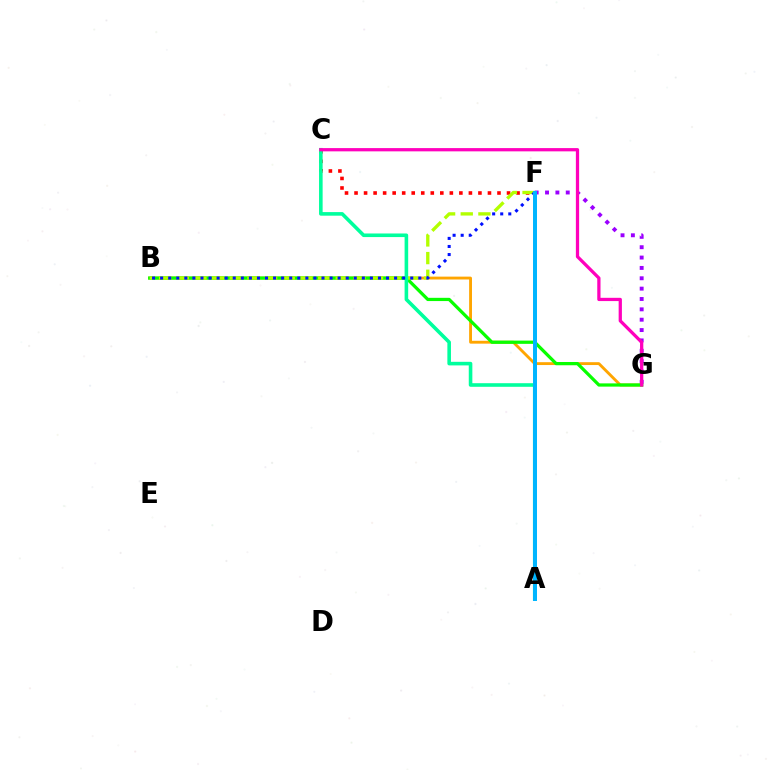{('C', 'F'): [{'color': '#ff0000', 'line_style': 'dotted', 'thickness': 2.59}], ('F', 'G'): [{'color': '#9b00ff', 'line_style': 'dotted', 'thickness': 2.81}], ('B', 'G'): [{'color': '#ffa500', 'line_style': 'solid', 'thickness': 2.06}, {'color': '#08ff00', 'line_style': 'solid', 'thickness': 2.33}], ('B', 'F'): [{'color': '#b3ff00', 'line_style': 'dashed', 'thickness': 2.4}, {'color': '#0010ff', 'line_style': 'dotted', 'thickness': 2.19}], ('A', 'C'): [{'color': '#00ff9d', 'line_style': 'solid', 'thickness': 2.59}], ('A', 'F'): [{'color': '#00b5ff', 'line_style': 'solid', 'thickness': 2.86}], ('C', 'G'): [{'color': '#ff00bd', 'line_style': 'solid', 'thickness': 2.35}]}